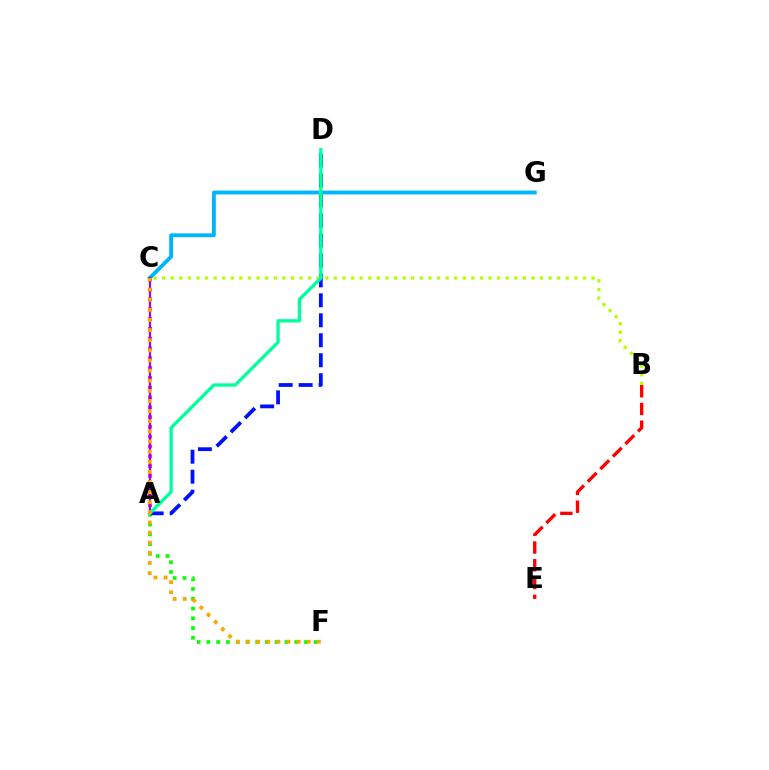{('A', 'C'): [{'color': '#ff00bd', 'line_style': 'dotted', 'thickness': 2.66}, {'color': '#9b00ff', 'line_style': 'solid', 'thickness': 1.55}], ('A', 'F'): [{'color': '#08ff00', 'line_style': 'dotted', 'thickness': 2.65}], ('A', 'D'): [{'color': '#0010ff', 'line_style': 'dashed', 'thickness': 2.71}, {'color': '#00ff9d', 'line_style': 'solid', 'thickness': 2.39}], ('B', 'E'): [{'color': '#ff0000', 'line_style': 'dashed', 'thickness': 2.41}], ('C', 'G'): [{'color': '#00b5ff', 'line_style': 'solid', 'thickness': 2.77}], ('B', 'C'): [{'color': '#b3ff00', 'line_style': 'dotted', 'thickness': 2.33}], ('C', 'F'): [{'color': '#ffa500', 'line_style': 'dotted', 'thickness': 2.75}]}